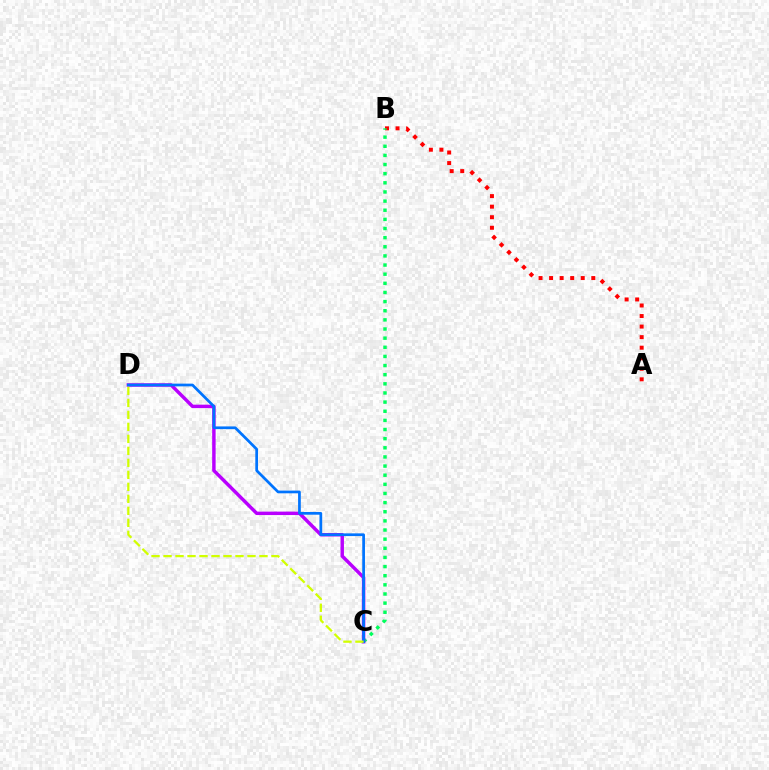{('A', 'B'): [{'color': '#ff0000', 'line_style': 'dotted', 'thickness': 2.87}], ('B', 'C'): [{'color': '#00ff5c', 'line_style': 'dotted', 'thickness': 2.48}], ('C', 'D'): [{'color': '#b900ff', 'line_style': 'solid', 'thickness': 2.48}, {'color': '#0074ff', 'line_style': 'solid', 'thickness': 1.96}, {'color': '#d1ff00', 'line_style': 'dashed', 'thickness': 1.63}]}